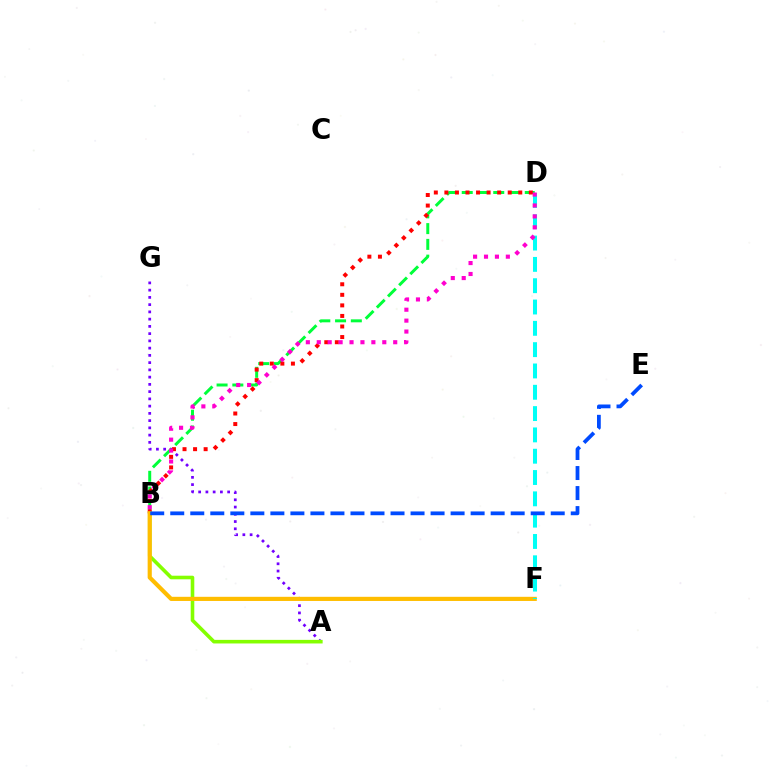{('B', 'D'): [{'color': '#00ff39', 'line_style': 'dashed', 'thickness': 2.14}, {'color': '#ff0000', 'line_style': 'dotted', 'thickness': 2.87}, {'color': '#ff00cf', 'line_style': 'dotted', 'thickness': 2.97}], ('A', 'G'): [{'color': '#7200ff', 'line_style': 'dotted', 'thickness': 1.97}], ('A', 'B'): [{'color': '#84ff00', 'line_style': 'solid', 'thickness': 2.59}], ('B', 'F'): [{'color': '#ffbd00', 'line_style': 'solid', 'thickness': 2.99}], ('D', 'F'): [{'color': '#00fff6', 'line_style': 'dashed', 'thickness': 2.9}], ('B', 'E'): [{'color': '#004bff', 'line_style': 'dashed', 'thickness': 2.72}]}